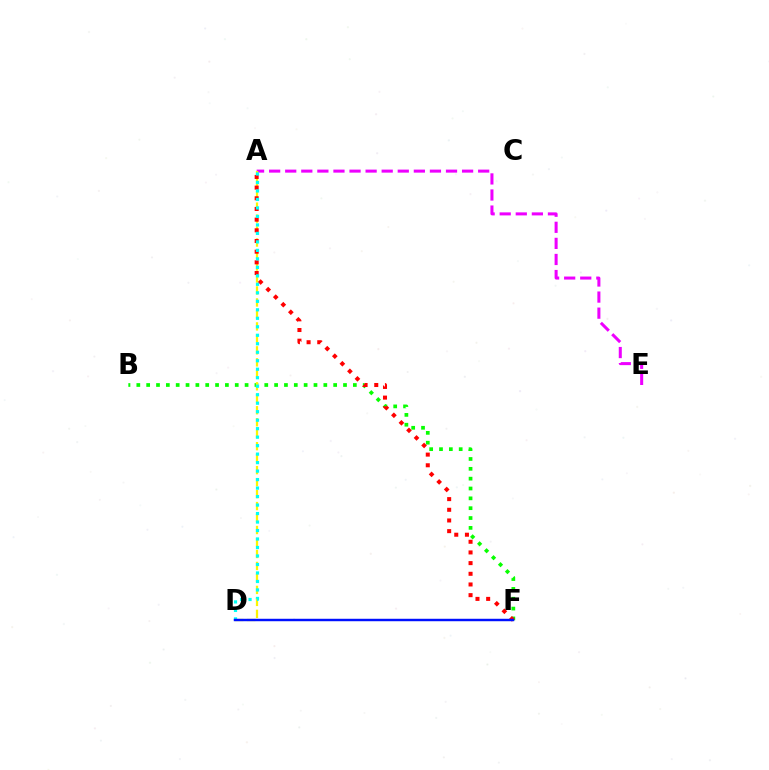{('B', 'F'): [{'color': '#08ff00', 'line_style': 'dotted', 'thickness': 2.67}], ('A', 'E'): [{'color': '#ee00ff', 'line_style': 'dashed', 'thickness': 2.18}], ('A', 'D'): [{'color': '#fcf500', 'line_style': 'dashed', 'thickness': 1.63}, {'color': '#00fff6', 'line_style': 'dotted', 'thickness': 2.31}], ('A', 'F'): [{'color': '#ff0000', 'line_style': 'dotted', 'thickness': 2.9}], ('D', 'F'): [{'color': '#0010ff', 'line_style': 'solid', 'thickness': 1.76}]}